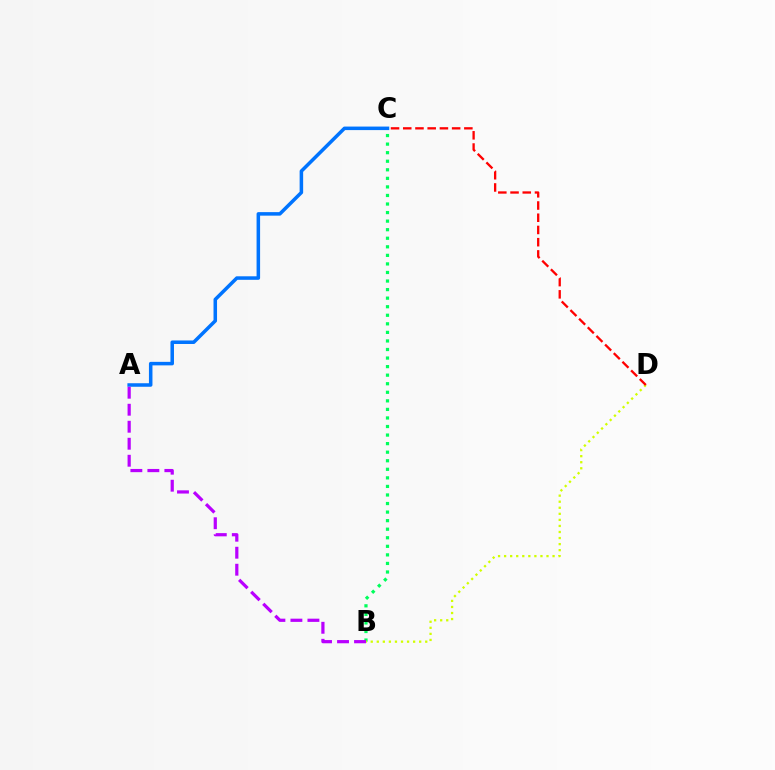{('B', 'C'): [{'color': '#00ff5c', 'line_style': 'dotted', 'thickness': 2.33}], ('A', 'C'): [{'color': '#0074ff', 'line_style': 'solid', 'thickness': 2.54}], ('B', 'D'): [{'color': '#d1ff00', 'line_style': 'dotted', 'thickness': 1.65}], ('C', 'D'): [{'color': '#ff0000', 'line_style': 'dashed', 'thickness': 1.66}], ('A', 'B'): [{'color': '#b900ff', 'line_style': 'dashed', 'thickness': 2.31}]}